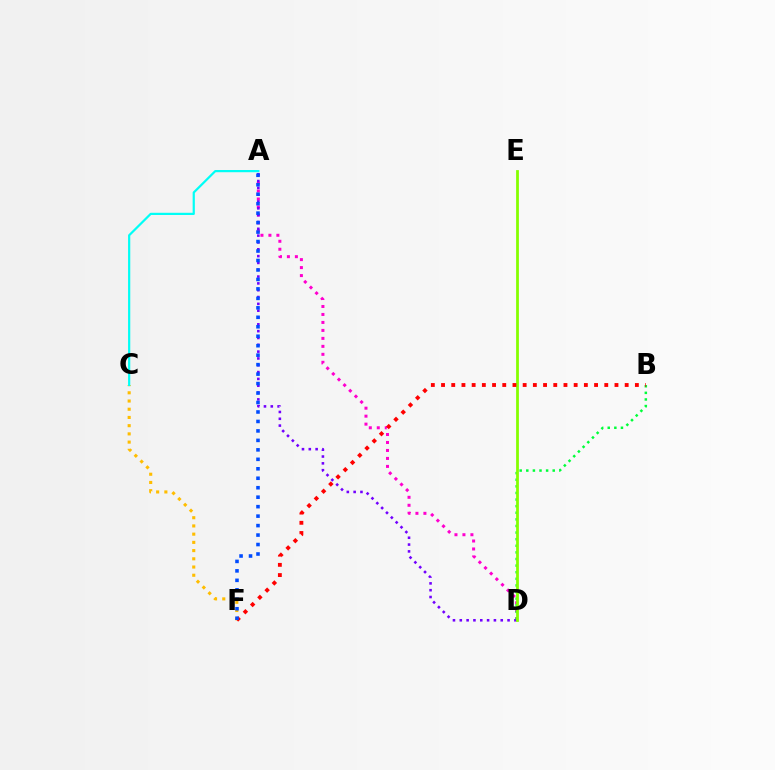{('A', 'D'): [{'color': '#ff00cf', 'line_style': 'dotted', 'thickness': 2.17}, {'color': '#7200ff', 'line_style': 'dotted', 'thickness': 1.85}], ('B', 'D'): [{'color': '#00ff39', 'line_style': 'dotted', 'thickness': 1.79}], ('D', 'E'): [{'color': '#84ff00', 'line_style': 'solid', 'thickness': 2.0}], ('C', 'F'): [{'color': '#ffbd00', 'line_style': 'dotted', 'thickness': 2.23}], ('B', 'F'): [{'color': '#ff0000', 'line_style': 'dotted', 'thickness': 2.77}], ('A', 'F'): [{'color': '#004bff', 'line_style': 'dotted', 'thickness': 2.57}], ('A', 'C'): [{'color': '#00fff6', 'line_style': 'solid', 'thickness': 1.59}]}